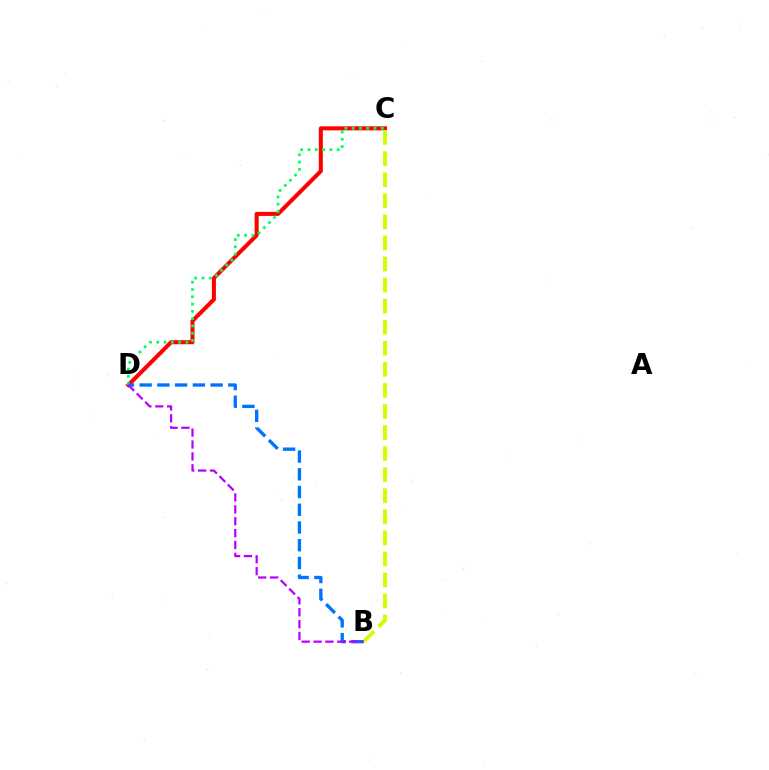{('C', 'D'): [{'color': '#ff0000', 'line_style': 'solid', 'thickness': 2.91}, {'color': '#00ff5c', 'line_style': 'dotted', 'thickness': 1.98}], ('B', 'C'): [{'color': '#d1ff00', 'line_style': 'dashed', 'thickness': 2.86}], ('B', 'D'): [{'color': '#0074ff', 'line_style': 'dashed', 'thickness': 2.41}, {'color': '#b900ff', 'line_style': 'dashed', 'thickness': 1.61}]}